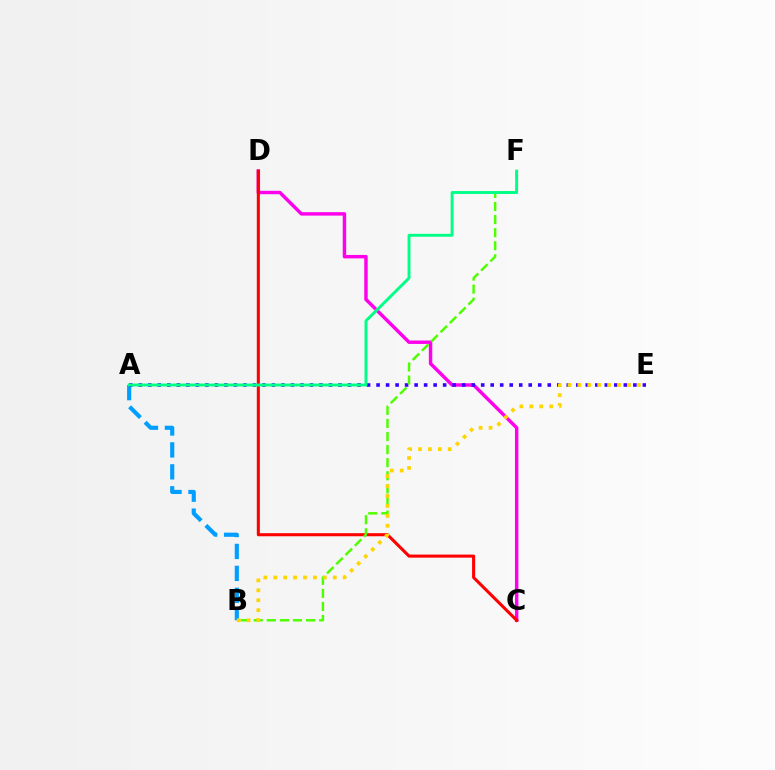{('C', 'D'): [{'color': '#ff00ed', 'line_style': 'solid', 'thickness': 2.48}, {'color': '#ff0000', 'line_style': 'solid', 'thickness': 2.2}], ('A', 'B'): [{'color': '#009eff', 'line_style': 'dashed', 'thickness': 2.98}], ('A', 'E'): [{'color': '#3700ff', 'line_style': 'dotted', 'thickness': 2.58}], ('B', 'F'): [{'color': '#4fff00', 'line_style': 'dashed', 'thickness': 1.78}], ('B', 'E'): [{'color': '#ffd500', 'line_style': 'dotted', 'thickness': 2.69}], ('A', 'F'): [{'color': '#00ff86', 'line_style': 'solid', 'thickness': 2.09}]}